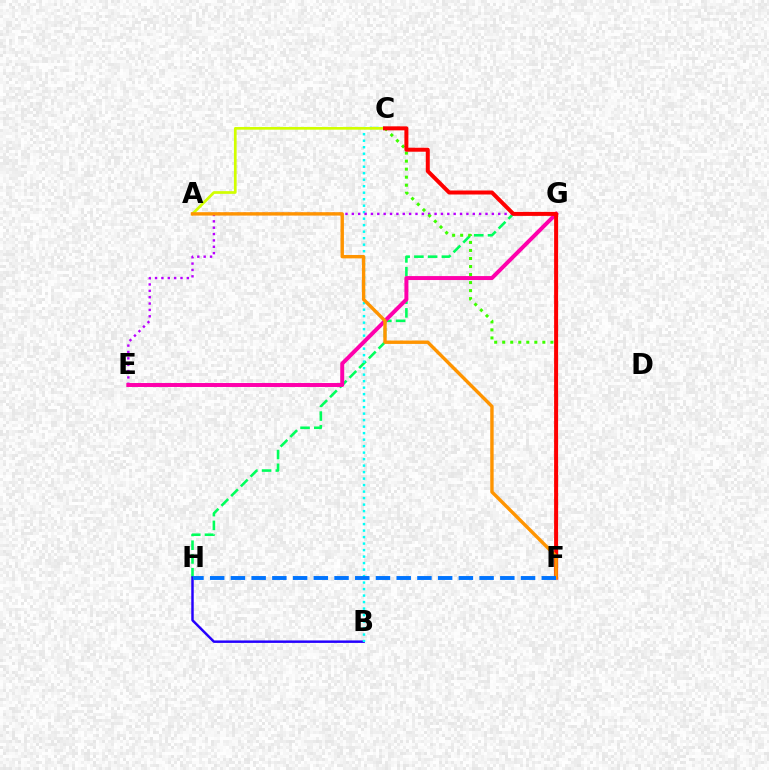{('G', 'H'): [{'color': '#00ff5c', 'line_style': 'dashed', 'thickness': 1.87}], ('B', 'H'): [{'color': '#2500ff', 'line_style': 'solid', 'thickness': 1.77}], ('B', 'C'): [{'color': '#00fff6', 'line_style': 'dotted', 'thickness': 1.77}], ('A', 'C'): [{'color': '#d1ff00', 'line_style': 'solid', 'thickness': 1.94}], ('E', 'G'): [{'color': '#b900ff', 'line_style': 'dotted', 'thickness': 1.73}, {'color': '#ff00ac', 'line_style': 'solid', 'thickness': 2.85}], ('C', 'F'): [{'color': '#3dff00', 'line_style': 'dotted', 'thickness': 2.18}, {'color': '#ff0000', 'line_style': 'solid', 'thickness': 2.88}], ('A', 'F'): [{'color': '#ff9400', 'line_style': 'solid', 'thickness': 2.45}], ('F', 'H'): [{'color': '#0074ff', 'line_style': 'dashed', 'thickness': 2.82}]}